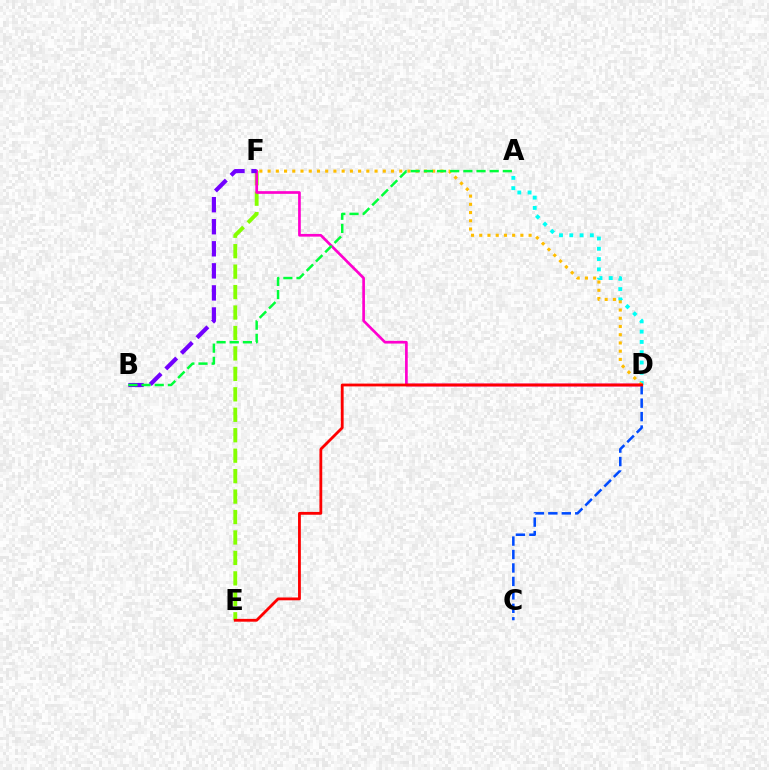{('A', 'D'): [{'color': '#00fff6', 'line_style': 'dotted', 'thickness': 2.79}], ('E', 'F'): [{'color': '#84ff00', 'line_style': 'dashed', 'thickness': 2.78}], ('D', 'F'): [{'color': '#ff00cf', 'line_style': 'solid', 'thickness': 1.93}, {'color': '#ffbd00', 'line_style': 'dotted', 'thickness': 2.24}], ('C', 'D'): [{'color': '#004bff', 'line_style': 'dashed', 'thickness': 1.83}], ('B', 'F'): [{'color': '#7200ff', 'line_style': 'dashed', 'thickness': 3.0}], ('D', 'E'): [{'color': '#ff0000', 'line_style': 'solid', 'thickness': 2.03}], ('A', 'B'): [{'color': '#00ff39', 'line_style': 'dashed', 'thickness': 1.79}]}